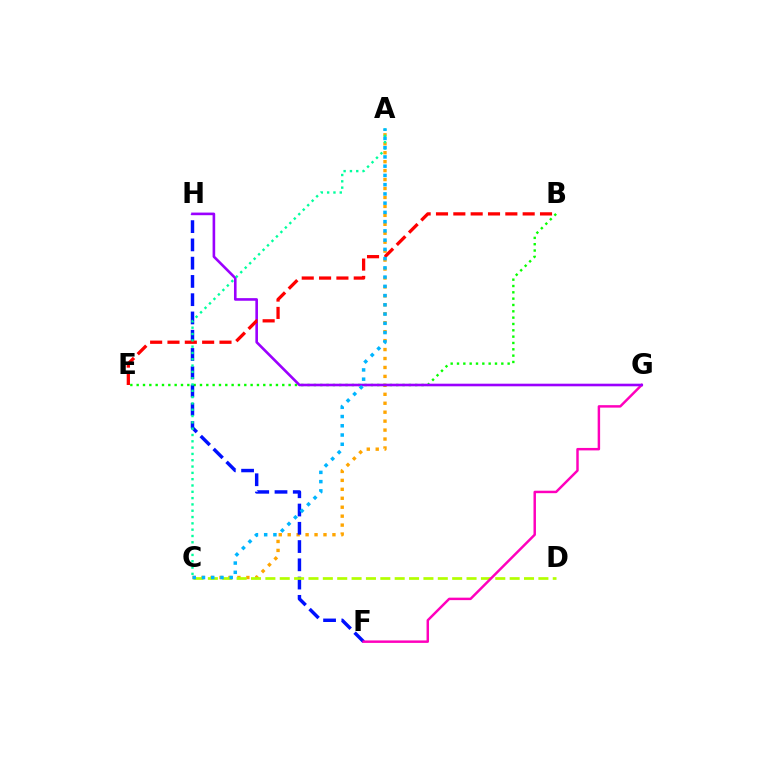{('A', 'C'): [{'color': '#ffa500', 'line_style': 'dotted', 'thickness': 2.43}, {'color': '#00ff9d', 'line_style': 'dotted', 'thickness': 1.71}, {'color': '#00b5ff', 'line_style': 'dotted', 'thickness': 2.51}], ('B', 'E'): [{'color': '#08ff00', 'line_style': 'dotted', 'thickness': 1.72}, {'color': '#ff0000', 'line_style': 'dashed', 'thickness': 2.36}], ('F', 'H'): [{'color': '#0010ff', 'line_style': 'dashed', 'thickness': 2.48}], ('C', 'D'): [{'color': '#b3ff00', 'line_style': 'dashed', 'thickness': 1.95}], ('F', 'G'): [{'color': '#ff00bd', 'line_style': 'solid', 'thickness': 1.77}], ('G', 'H'): [{'color': '#9b00ff', 'line_style': 'solid', 'thickness': 1.88}]}